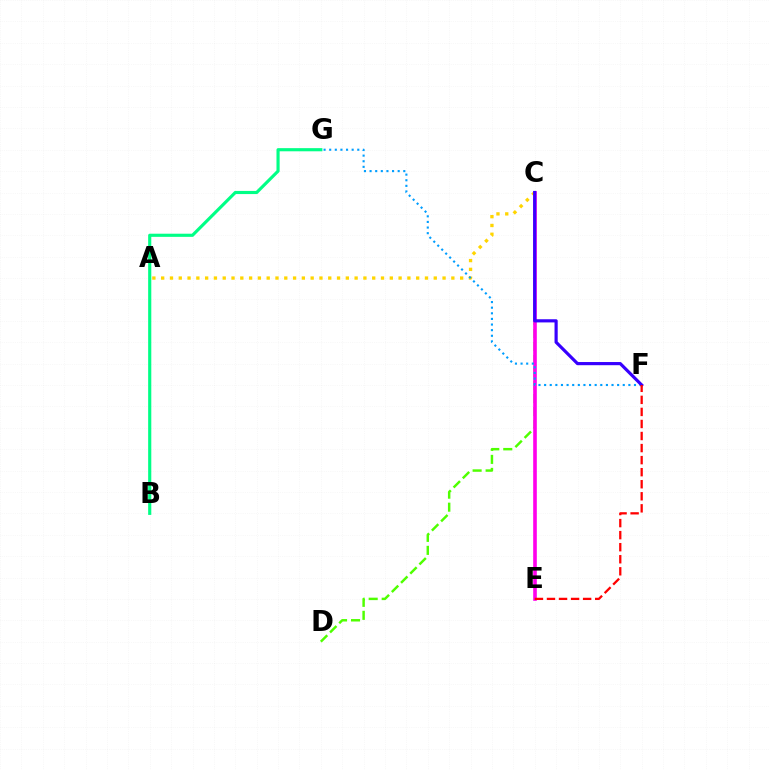{('A', 'C'): [{'color': '#ffd500', 'line_style': 'dotted', 'thickness': 2.39}], ('C', 'D'): [{'color': '#4fff00', 'line_style': 'dashed', 'thickness': 1.77}], ('C', 'E'): [{'color': '#ff00ed', 'line_style': 'solid', 'thickness': 2.61}], ('B', 'G'): [{'color': '#00ff86', 'line_style': 'solid', 'thickness': 2.26}], ('F', 'G'): [{'color': '#009eff', 'line_style': 'dotted', 'thickness': 1.53}], ('C', 'F'): [{'color': '#3700ff', 'line_style': 'solid', 'thickness': 2.28}], ('E', 'F'): [{'color': '#ff0000', 'line_style': 'dashed', 'thickness': 1.64}]}